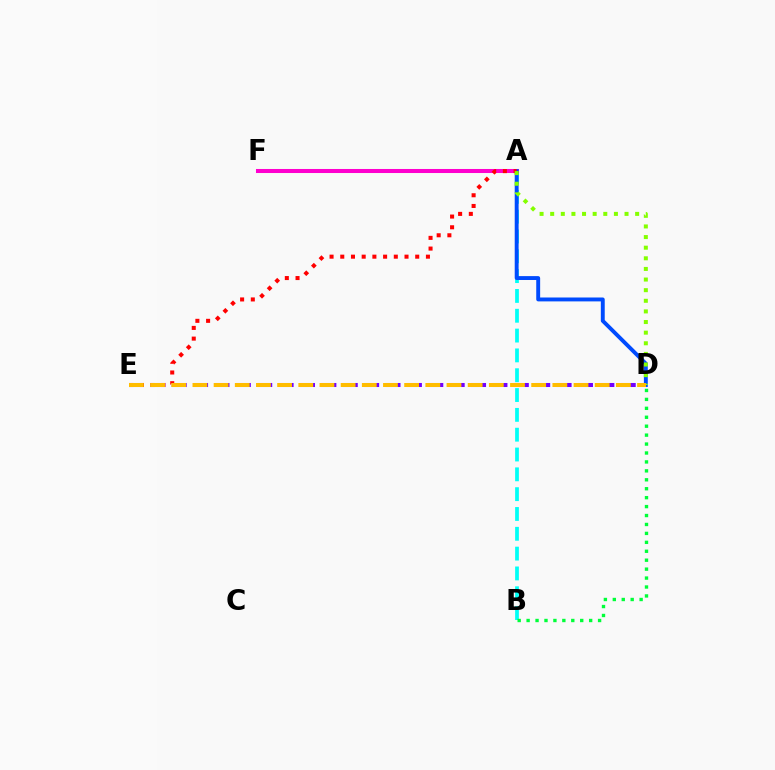{('A', 'B'): [{'color': '#00fff6', 'line_style': 'dashed', 'thickness': 2.69}], ('B', 'D'): [{'color': '#00ff39', 'line_style': 'dotted', 'thickness': 2.43}], ('D', 'E'): [{'color': '#7200ff', 'line_style': 'dashed', 'thickness': 2.9}, {'color': '#ffbd00', 'line_style': 'dashed', 'thickness': 2.88}], ('A', 'F'): [{'color': '#ff00cf', 'line_style': 'solid', 'thickness': 2.91}], ('A', 'D'): [{'color': '#004bff', 'line_style': 'solid', 'thickness': 2.81}, {'color': '#84ff00', 'line_style': 'dotted', 'thickness': 2.89}], ('A', 'E'): [{'color': '#ff0000', 'line_style': 'dotted', 'thickness': 2.91}]}